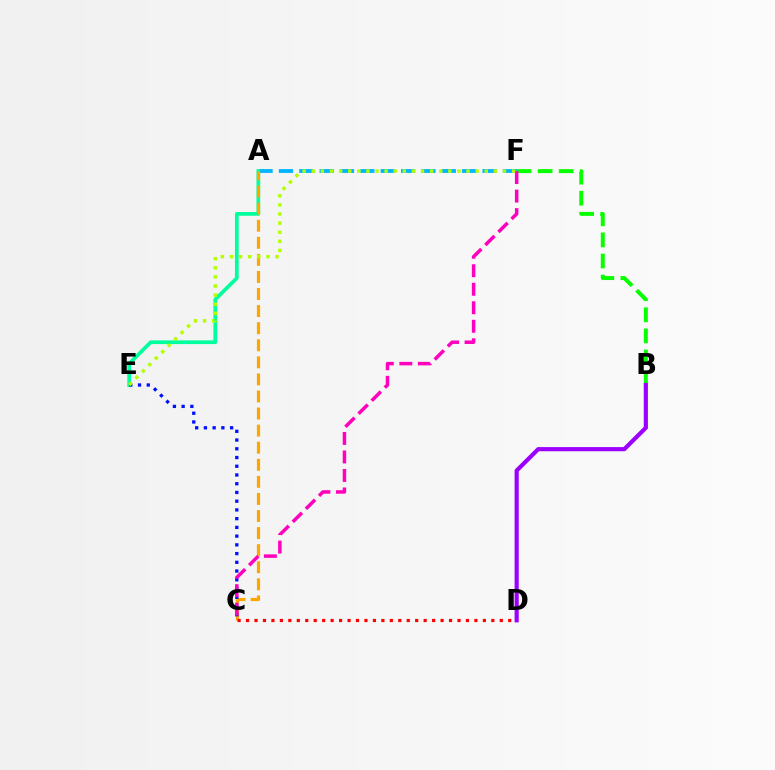{('A', 'F'): [{'color': '#00b5ff', 'line_style': 'dashed', 'thickness': 2.77}], ('A', 'E'): [{'color': '#00ff9d', 'line_style': 'solid', 'thickness': 2.68}], ('B', 'F'): [{'color': '#08ff00', 'line_style': 'dashed', 'thickness': 2.86}], ('A', 'C'): [{'color': '#ffa500', 'line_style': 'dashed', 'thickness': 2.32}], ('C', 'E'): [{'color': '#0010ff', 'line_style': 'dotted', 'thickness': 2.37}], ('C', 'D'): [{'color': '#ff0000', 'line_style': 'dotted', 'thickness': 2.3}], ('C', 'F'): [{'color': '#ff00bd', 'line_style': 'dashed', 'thickness': 2.51}], ('E', 'F'): [{'color': '#b3ff00', 'line_style': 'dotted', 'thickness': 2.47}], ('B', 'D'): [{'color': '#9b00ff', 'line_style': 'solid', 'thickness': 2.99}]}